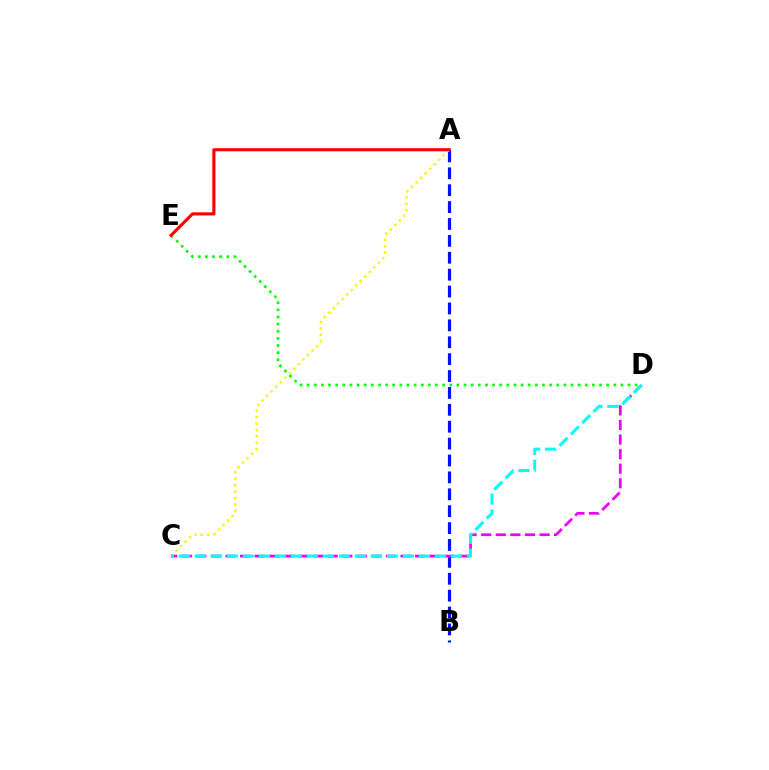{('A', 'B'): [{'color': '#0010ff', 'line_style': 'dashed', 'thickness': 2.3}], ('A', 'C'): [{'color': '#fcf500', 'line_style': 'dotted', 'thickness': 1.74}], ('C', 'D'): [{'color': '#ee00ff', 'line_style': 'dashed', 'thickness': 1.98}, {'color': '#00fff6', 'line_style': 'dashed', 'thickness': 2.17}], ('D', 'E'): [{'color': '#08ff00', 'line_style': 'dotted', 'thickness': 1.94}], ('A', 'E'): [{'color': '#ff0000', 'line_style': 'solid', 'thickness': 2.24}]}